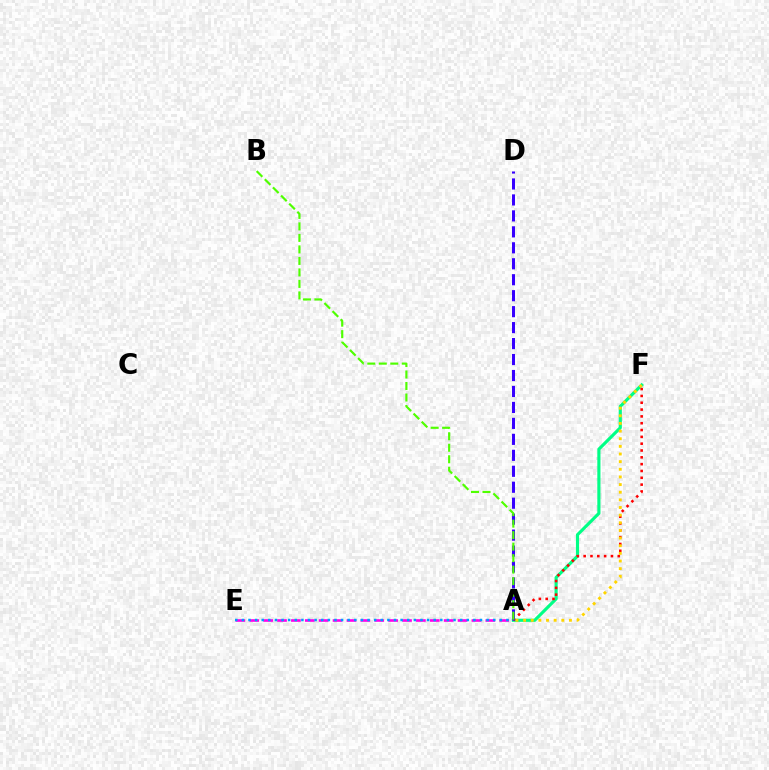{('A', 'E'): [{'color': '#ff00ed', 'line_style': 'dashed', 'thickness': 1.89}, {'color': '#009eff', 'line_style': 'dotted', 'thickness': 1.8}], ('A', 'F'): [{'color': '#00ff86', 'line_style': 'solid', 'thickness': 2.26}, {'color': '#ff0000', 'line_style': 'dotted', 'thickness': 1.85}, {'color': '#ffd500', 'line_style': 'dotted', 'thickness': 2.08}], ('A', 'D'): [{'color': '#3700ff', 'line_style': 'dashed', 'thickness': 2.17}], ('A', 'B'): [{'color': '#4fff00', 'line_style': 'dashed', 'thickness': 1.56}]}